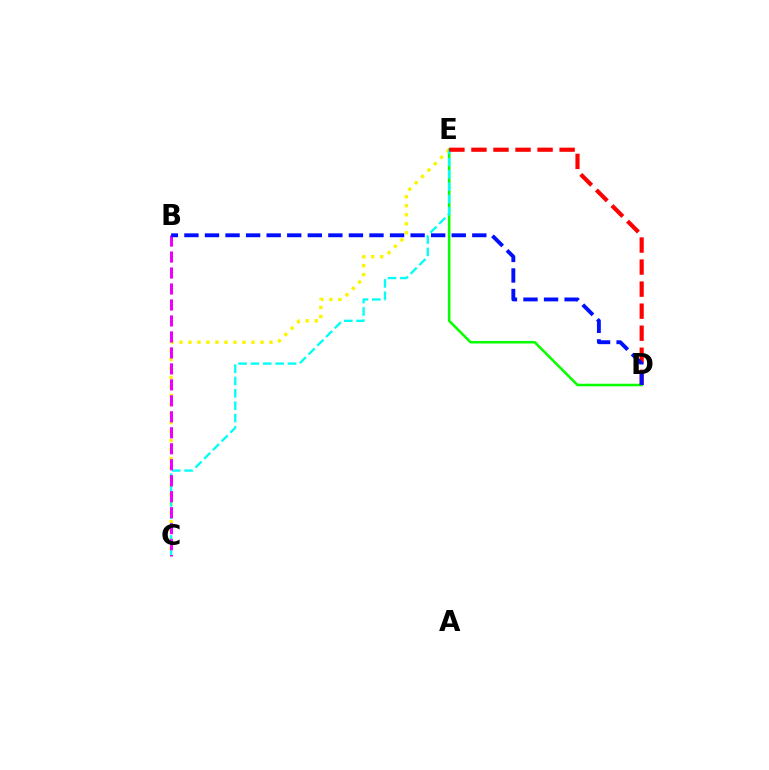{('C', 'E'): [{'color': '#fcf500', 'line_style': 'dotted', 'thickness': 2.45}, {'color': '#00fff6', 'line_style': 'dashed', 'thickness': 1.68}], ('D', 'E'): [{'color': '#08ff00', 'line_style': 'solid', 'thickness': 1.84}, {'color': '#ff0000', 'line_style': 'dashed', 'thickness': 2.99}], ('B', 'C'): [{'color': '#ee00ff', 'line_style': 'dashed', 'thickness': 2.17}], ('B', 'D'): [{'color': '#0010ff', 'line_style': 'dashed', 'thickness': 2.79}]}